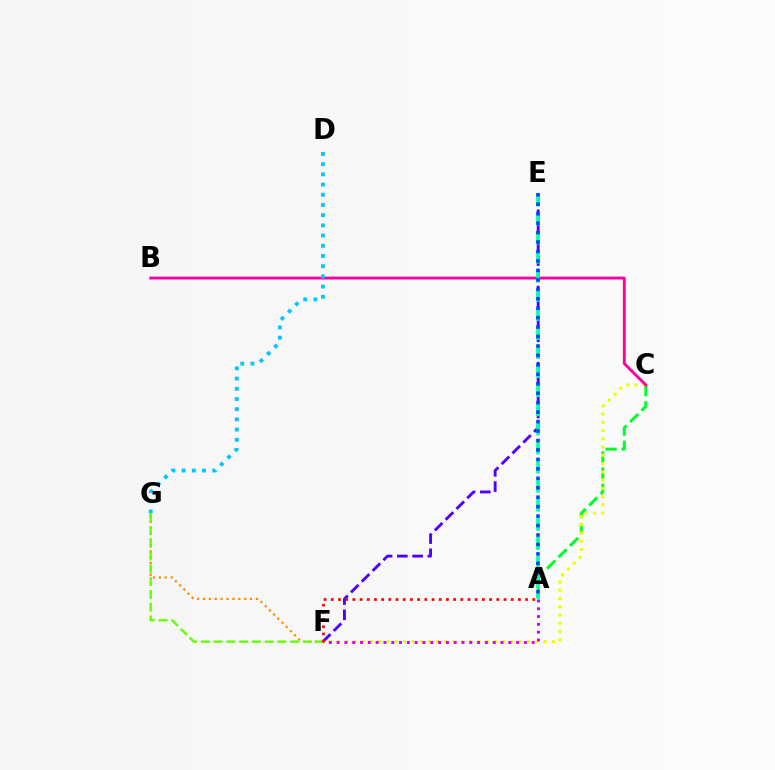{('E', 'F'): [{'color': '#4f00ff', 'line_style': 'dashed', 'thickness': 2.07}], ('A', 'C'): [{'color': '#00ff27', 'line_style': 'dashed', 'thickness': 2.19}], ('F', 'G'): [{'color': '#ff8800', 'line_style': 'dotted', 'thickness': 1.6}, {'color': '#66ff00', 'line_style': 'dashed', 'thickness': 1.73}], ('C', 'F'): [{'color': '#eeff00', 'line_style': 'dotted', 'thickness': 2.25}], ('B', 'C'): [{'color': '#ff00a0', 'line_style': 'solid', 'thickness': 2.06}], ('A', 'F'): [{'color': '#d600ff', 'line_style': 'dotted', 'thickness': 2.12}, {'color': '#ff0000', 'line_style': 'dotted', 'thickness': 1.96}], ('A', 'E'): [{'color': '#00ffaf', 'line_style': 'dashed', 'thickness': 2.59}, {'color': '#003fff', 'line_style': 'dotted', 'thickness': 2.57}], ('D', 'G'): [{'color': '#00c7ff', 'line_style': 'dotted', 'thickness': 2.77}]}